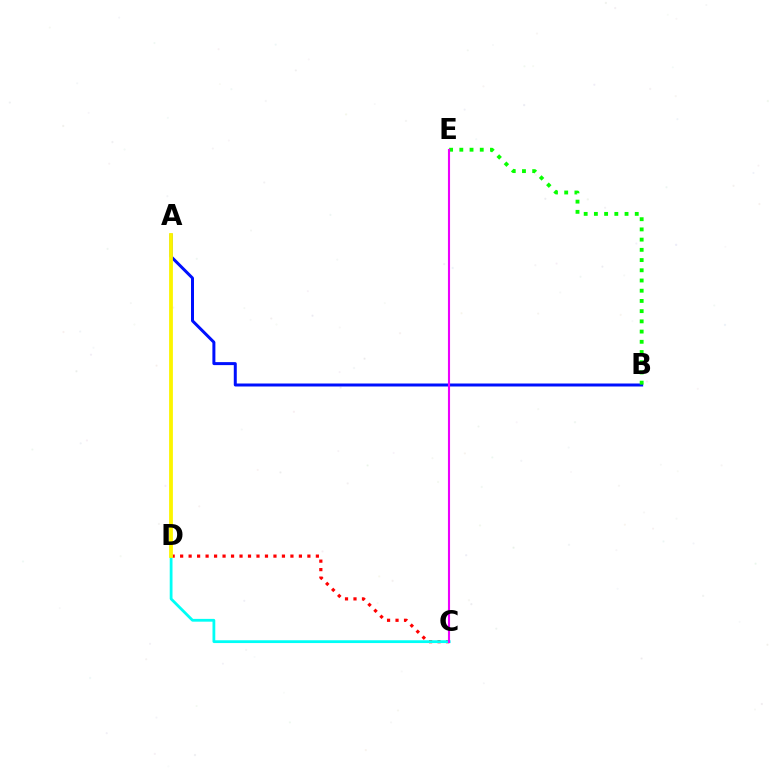{('C', 'D'): [{'color': '#ff0000', 'line_style': 'dotted', 'thickness': 2.3}, {'color': '#00fff6', 'line_style': 'solid', 'thickness': 2.01}], ('A', 'B'): [{'color': '#0010ff', 'line_style': 'solid', 'thickness': 2.15}], ('B', 'E'): [{'color': '#08ff00', 'line_style': 'dotted', 'thickness': 2.78}], ('A', 'D'): [{'color': '#fcf500', 'line_style': 'solid', 'thickness': 2.74}], ('C', 'E'): [{'color': '#ee00ff', 'line_style': 'solid', 'thickness': 1.53}]}